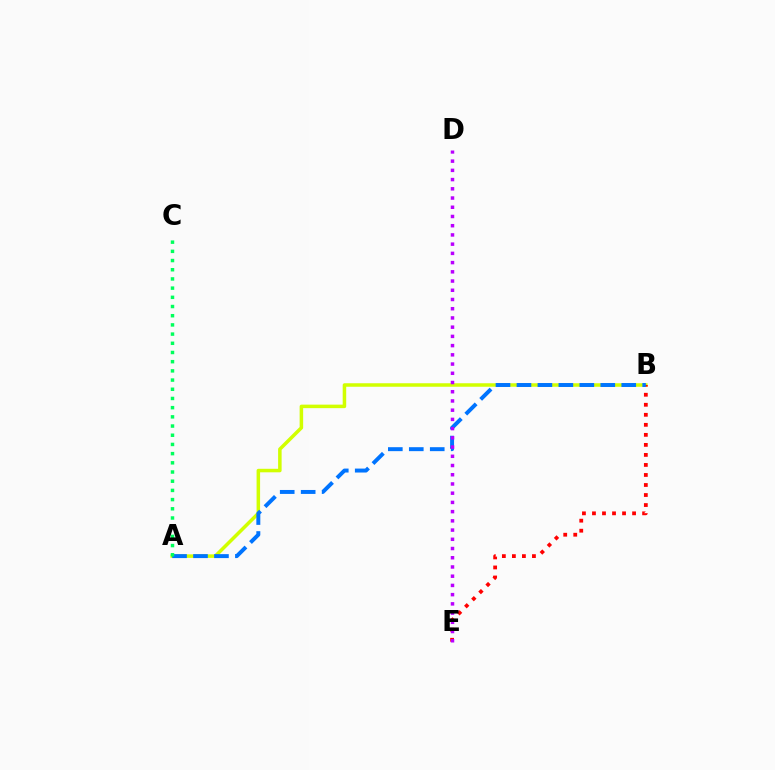{('A', 'B'): [{'color': '#d1ff00', 'line_style': 'solid', 'thickness': 2.53}, {'color': '#0074ff', 'line_style': 'dashed', 'thickness': 2.85}], ('B', 'E'): [{'color': '#ff0000', 'line_style': 'dotted', 'thickness': 2.72}], ('D', 'E'): [{'color': '#b900ff', 'line_style': 'dotted', 'thickness': 2.51}], ('A', 'C'): [{'color': '#00ff5c', 'line_style': 'dotted', 'thickness': 2.5}]}